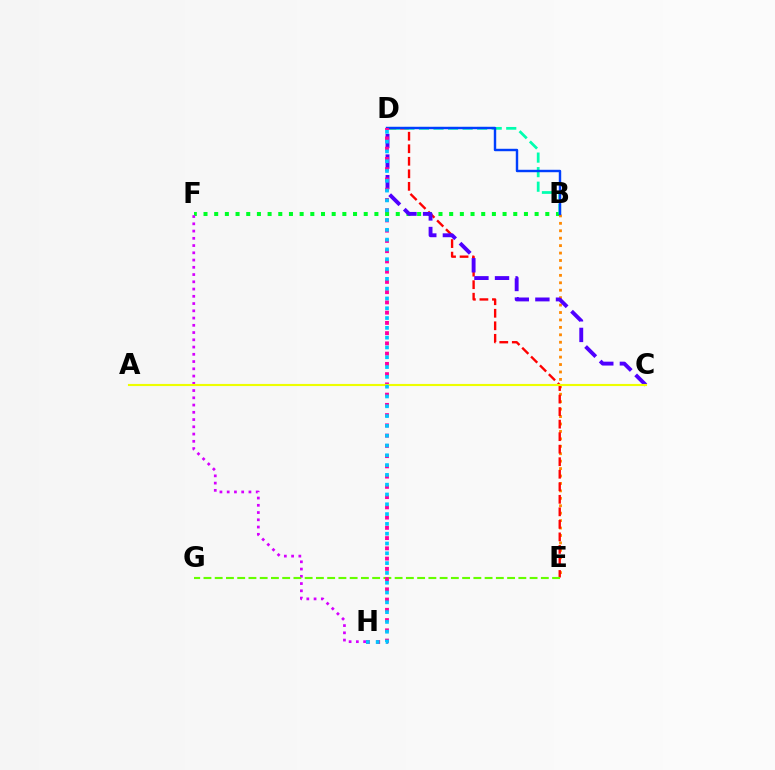{('B', 'F'): [{'color': '#00ff27', 'line_style': 'dotted', 'thickness': 2.9}], ('F', 'H'): [{'color': '#d600ff', 'line_style': 'dotted', 'thickness': 1.97}], ('B', 'E'): [{'color': '#ff8800', 'line_style': 'dotted', 'thickness': 2.02}], ('D', 'E'): [{'color': '#ff0000', 'line_style': 'dashed', 'thickness': 1.7}], ('B', 'D'): [{'color': '#00ffaf', 'line_style': 'dashed', 'thickness': 1.98}, {'color': '#003fff', 'line_style': 'solid', 'thickness': 1.75}], ('C', 'D'): [{'color': '#4f00ff', 'line_style': 'dashed', 'thickness': 2.8}], ('E', 'G'): [{'color': '#66ff00', 'line_style': 'dashed', 'thickness': 1.53}], ('D', 'H'): [{'color': '#ff00a0', 'line_style': 'dotted', 'thickness': 2.78}, {'color': '#00c7ff', 'line_style': 'dotted', 'thickness': 2.66}], ('A', 'C'): [{'color': '#eeff00', 'line_style': 'solid', 'thickness': 1.53}]}